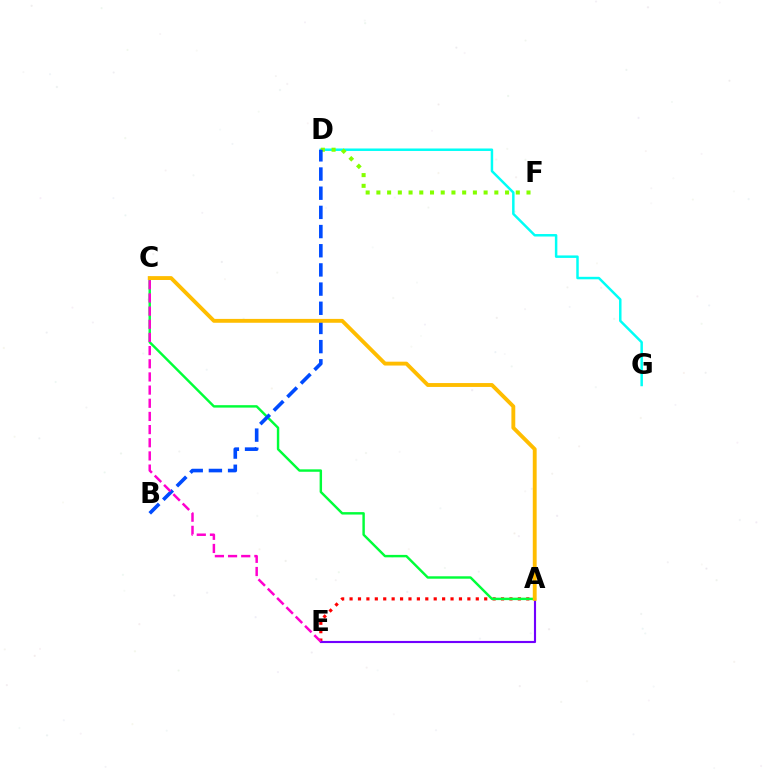{('D', 'G'): [{'color': '#00fff6', 'line_style': 'solid', 'thickness': 1.78}], ('D', 'F'): [{'color': '#84ff00', 'line_style': 'dotted', 'thickness': 2.91}], ('A', 'E'): [{'color': '#ff0000', 'line_style': 'dotted', 'thickness': 2.29}, {'color': '#7200ff', 'line_style': 'solid', 'thickness': 1.54}], ('A', 'C'): [{'color': '#00ff39', 'line_style': 'solid', 'thickness': 1.75}, {'color': '#ffbd00', 'line_style': 'solid', 'thickness': 2.79}], ('B', 'D'): [{'color': '#004bff', 'line_style': 'dashed', 'thickness': 2.61}], ('C', 'E'): [{'color': '#ff00cf', 'line_style': 'dashed', 'thickness': 1.79}]}